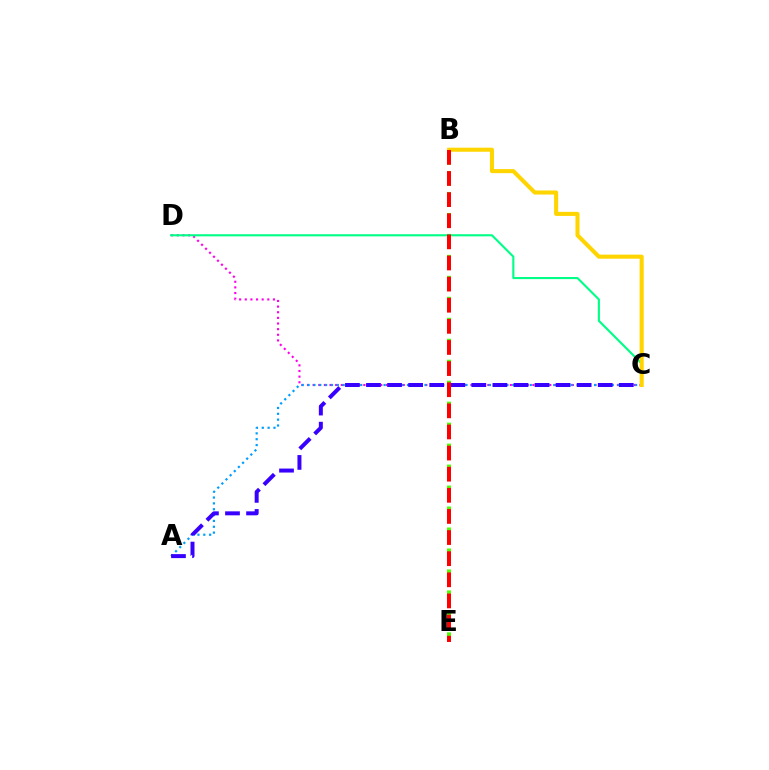{('B', 'E'): [{'color': '#4fff00', 'line_style': 'dashed', 'thickness': 2.85}, {'color': '#ff0000', 'line_style': 'dashed', 'thickness': 2.87}], ('C', 'D'): [{'color': '#ff00ed', 'line_style': 'dotted', 'thickness': 1.53}, {'color': '#00ff86', 'line_style': 'solid', 'thickness': 1.52}], ('A', 'C'): [{'color': '#009eff', 'line_style': 'dotted', 'thickness': 1.59}, {'color': '#3700ff', 'line_style': 'dashed', 'thickness': 2.86}], ('B', 'C'): [{'color': '#ffd500', 'line_style': 'solid', 'thickness': 2.93}]}